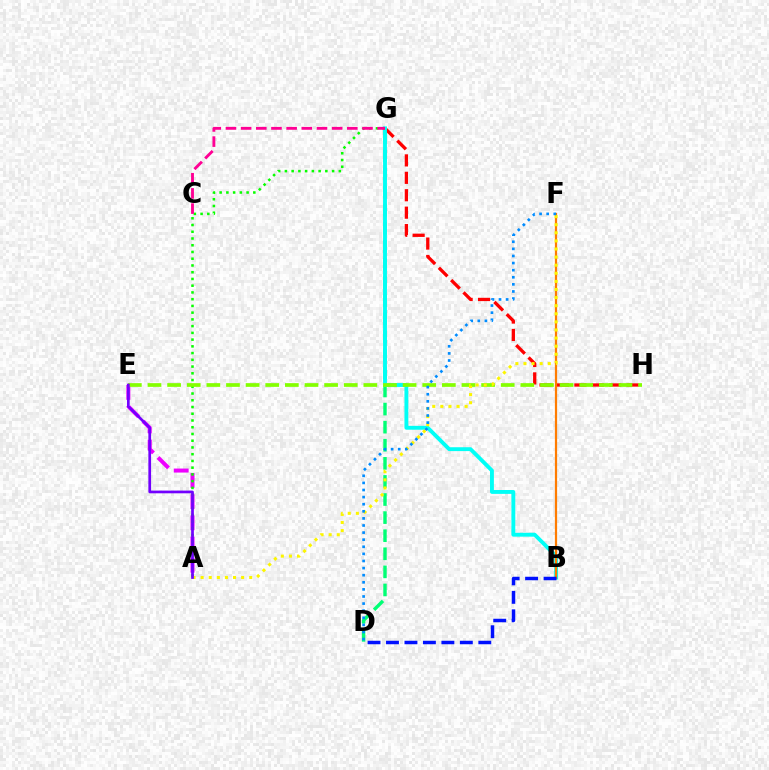{('A', 'E'): [{'color': '#ee00ff', 'line_style': 'dashed', 'thickness': 2.88}, {'color': '#7200ff', 'line_style': 'solid', 'thickness': 1.95}], ('G', 'H'): [{'color': '#ff0000', 'line_style': 'dashed', 'thickness': 2.37}], ('D', 'G'): [{'color': '#00ff74', 'line_style': 'dashed', 'thickness': 2.46}], ('B', 'G'): [{'color': '#00fff6', 'line_style': 'solid', 'thickness': 2.79}], ('A', 'G'): [{'color': '#08ff00', 'line_style': 'dotted', 'thickness': 1.83}], ('B', 'F'): [{'color': '#ff7c00', 'line_style': 'solid', 'thickness': 1.6}], ('E', 'H'): [{'color': '#84ff00', 'line_style': 'dashed', 'thickness': 2.67}], ('A', 'F'): [{'color': '#fcf500', 'line_style': 'dotted', 'thickness': 2.2}], ('B', 'D'): [{'color': '#0010ff', 'line_style': 'dashed', 'thickness': 2.51}], ('C', 'G'): [{'color': '#ff0094', 'line_style': 'dashed', 'thickness': 2.06}], ('D', 'F'): [{'color': '#008cff', 'line_style': 'dotted', 'thickness': 1.93}]}